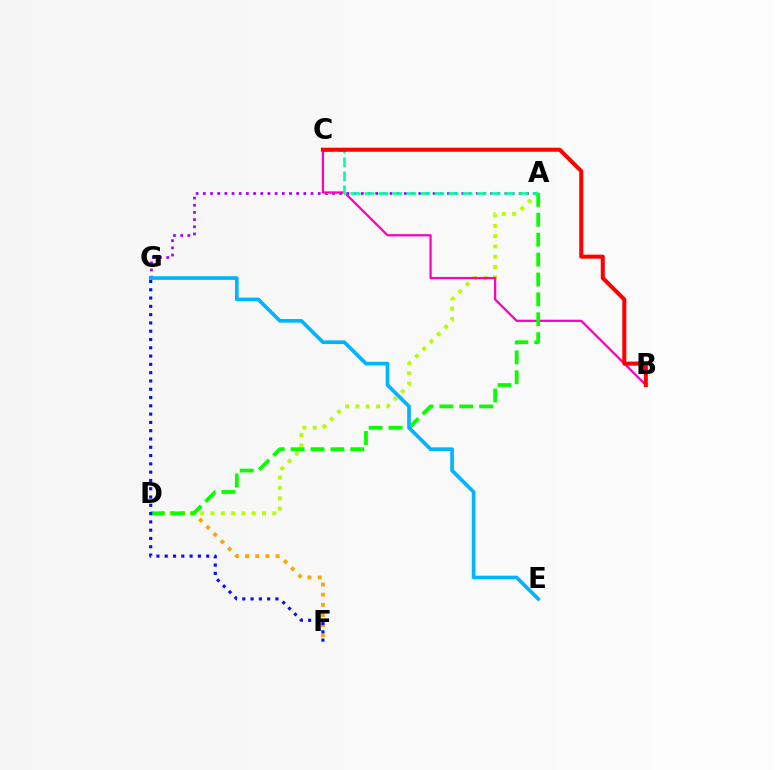{('A', 'D'): [{'color': '#b3ff00', 'line_style': 'dotted', 'thickness': 2.8}, {'color': '#08ff00', 'line_style': 'dashed', 'thickness': 2.7}], ('A', 'G'): [{'color': '#9b00ff', 'line_style': 'dotted', 'thickness': 1.95}], ('B', 'C'): [{'color': '#ff00bd', 'line_style': 'solid', 'thickness': 1.62}, {'color': '#ff0000', 'line_style': 'solid', 'thickness': 2.91}], ('D', 'F'): [{'color': '#ffa500', 'line_style': 'dotted', 'thickness': 2.77}], ('A', 'C'): [{'color': '#00ff9d', 'line_style': 'dashed', 'thickness': 1.9}], ('F', 'G'): [{'color': '#0010ff', 'line_style': 'dotted', 'thickness': 2.25}], ('E', 'G'): [{'color': '#00b5ff', 'line_style': 'solid', 'thickness': 2.64}]}